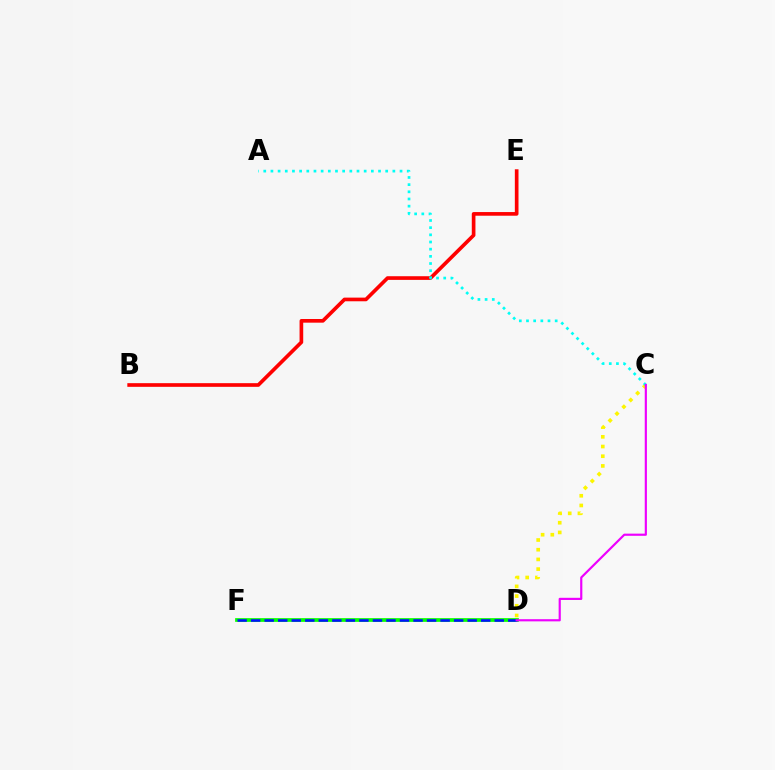{('B', 'E'): [{'color': '#ff0000', 'line_style': 'solid', 'thickness': 2.64}], ('D', 'F'): [{'color': '#08ff00', 'line_style': 'solid', 'thickness': 2.68}, {'color': '#0010ff', 'line_style': 'dashed', 'thickness': 1.84}], ('C', 'D'): [{'color': '#fcf500', 'line_style': 'dotted', 'thickness': 2.64}, {'color': '#ee00ff', 'line_style': 'solid', 'thickness': 1.56}], ('A', 'C'): [{'color': '#00fff6', 'line_style': 'dotted', 'thickness': 1.95}]}